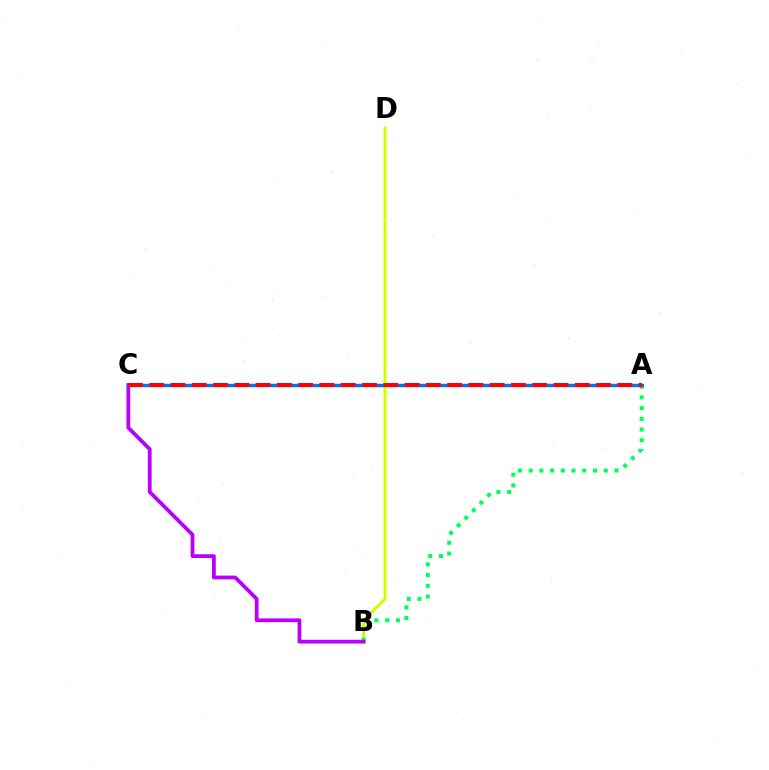{('B', 'D'): [{'color': '#d1ff00', 'line_style': 'solid', 'thickness': 2.16}], ('A', 'B'): [{'color': '#00ff5c', 'line_style': 'dotted', 'thickness': 2.91}], ('B', 'C'): [{'color': '#b900ff', 'line_style': 'solid', 'thickness': 2.72}], ('A', 'C'): [{'color': '#0074ff', 'line_style': 'solid', 'thickness': 2.46}, {'color': '#ff0000', 'line_style': 'dashed', 'thickness': 2.89}]}